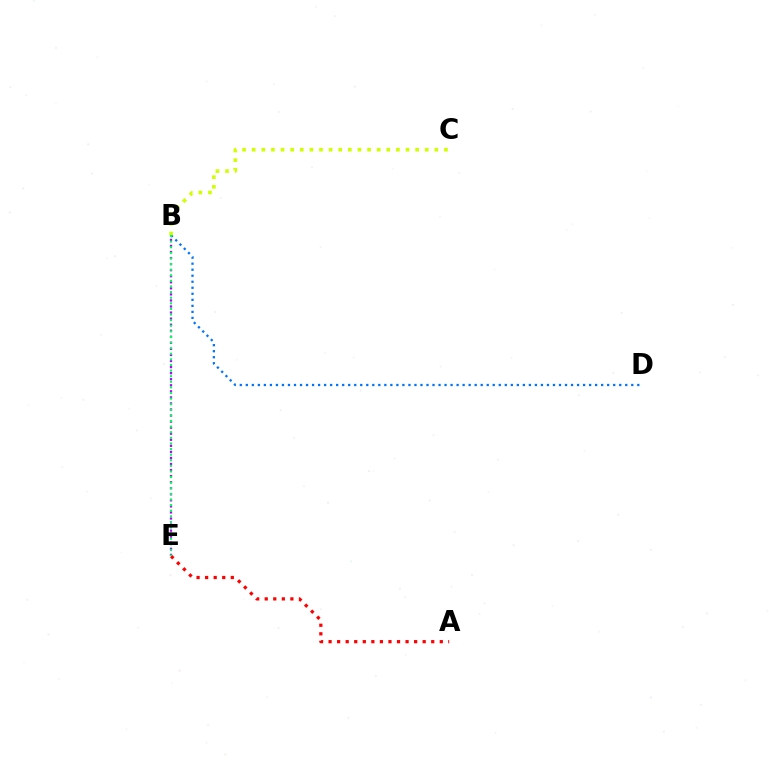{('B', 'E'): [{'color': '#b900ff', 'line_style': 'dotted', 'thickness': 1.65}, {'color': '#00ff5c', 'line_style': 'dotted', 'thickness': 1.52}], ('B', 'D'): [{'color': '#0074ff', 'line_style': 'dotted', 'thickness': 1.64}], ('A', 'E'): [{'color': '#ff0000', 'line_style': 'dotted', 'thickness': 2.32}], ('B', 'C'): [{'color': '#d1ff00', 'line_style': 'dotted', 'thickness': 2.61}]}